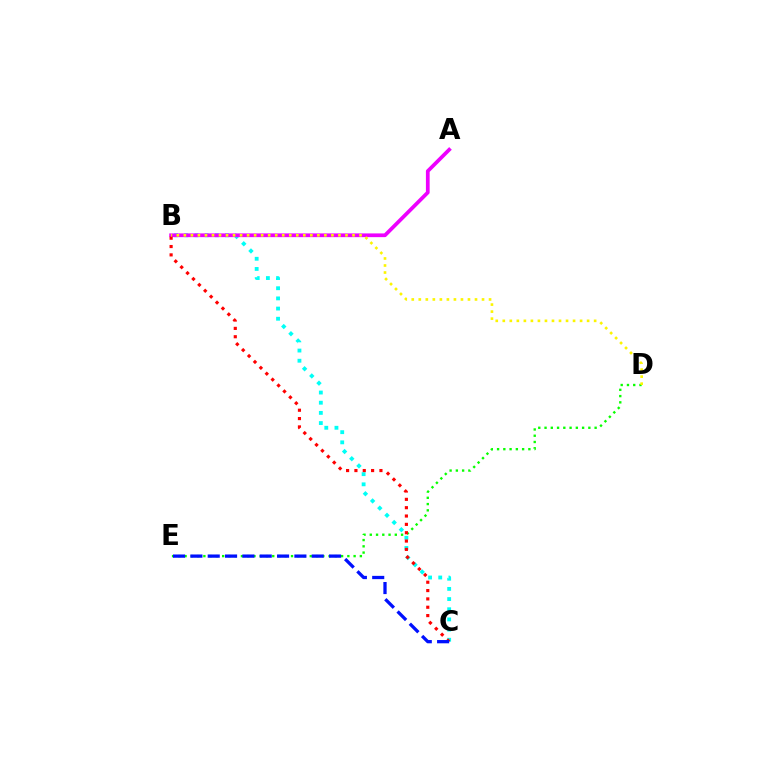{('B', 'C'): [{'color': '#00fff6', 'line_style': 'dotted', 'thickness': 2.76}, {'color': '#ff0000', 'line_style': 'dotted', 'thickness': 2.27}], ('D', 'E'): [{'color': '#08ff00', 'line_style': 'dotted', 'thickness': 1.7}], ('A', 'B'): [{'color': '#ee00ff', 'line_style': 'solid', 'thickness': 2.69}], ('B', 'D'): [{'color': '#fcf500', 'line_style': 'dotted', 'thickness': 1.91}], ('C', 'E'): [{'color': '#0010ff', 'line_style': 'dashed', 'thickness': 2.35}]}